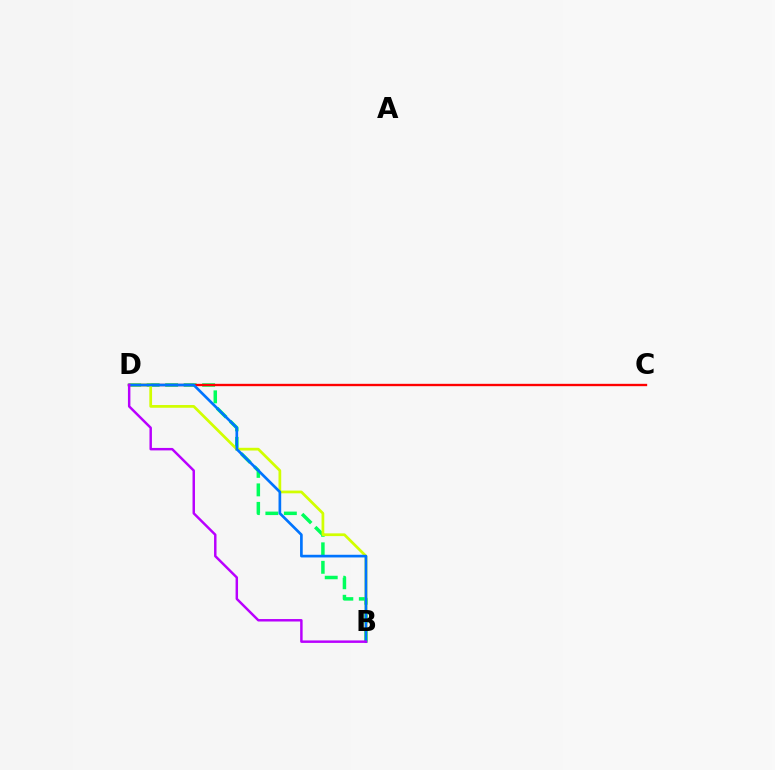{('B', 'D'): [{'color': '#00ff5c', 'line_style': 'dashed', 'thickness': 2.51}, {'color': '#d1ff00', 'line_style': 'solid', 'thickness': 1.97}, {'color': '#0074ff', 'line_style': 'solid', 'thickness': 1.93}, {'color': '#b900ff', 'line_style': 'solid', 'thickness': 1.77}], ('C', 'D'): [{'color': '#ff0000', 'line_style': 'solid', 'thickness': 1.69}]}